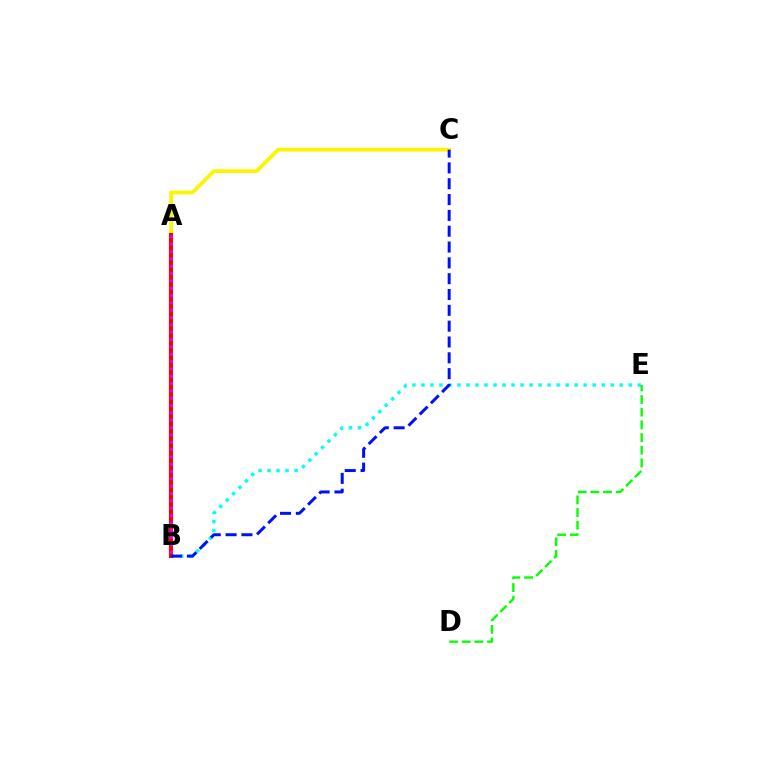{('B', 'E'): [{'color': '#00fff6', 'line_style': 'dotted', 'thickness': 2.45}], ('A', 'C'): [{'color': '#fcf500', 'line_style': 'solid', 'thickness': 2.71}], ('A', 'B'): [{'color': '#ff0000', 'line_style': 'solid', 'thickness': 2.91}, {'color': '#ee00ff', 'line_style': 'dotted', 'thickness': 1.99}], ('B', 'C'): [{'color': '#0010ff', 'line_style': 'dashed', 'thickness': 2.15}], ('D', 'E'): [{'color': '#08ff00', 'line_style': 'dashed', 'thickness': 1.72}]}